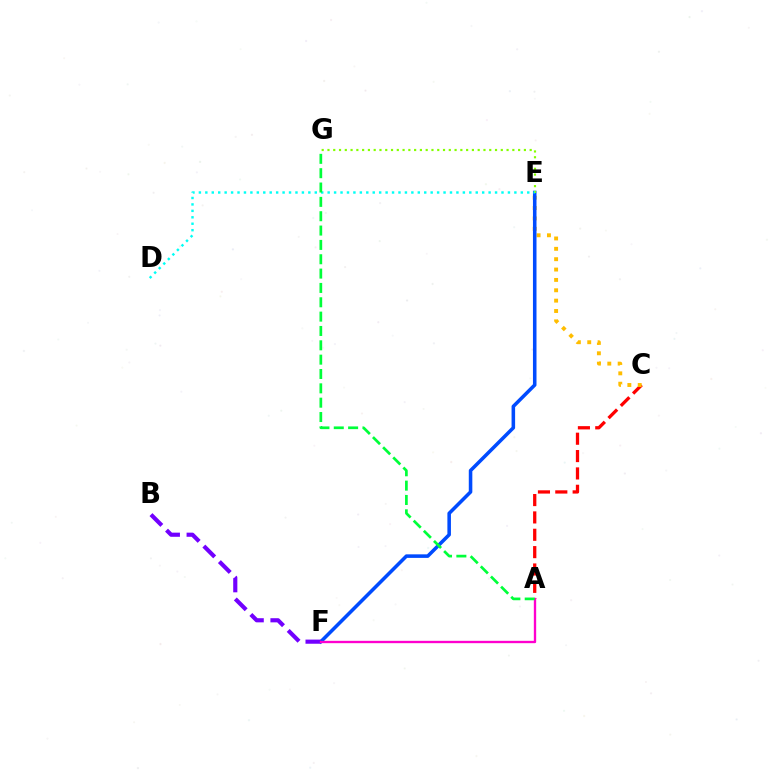{('A', 'C'): [{'color': '#ff0000', 'line_style': 'dashed', 'thickness': 2.36}], ('C', 'E'): [{'color': '#ffbd00', 'line_style': 'dotted', 'thickness': 2.82}], ('E', 'F'): [{'color': '#004bff', 'line_style': 'solid', 'thickness': 2.55}], ('B', 'F'): [{'color': '#7200ff', 'line_style': 'dashed', 'thickness': 2.98}], ('A', 'F'): [{'color': '#ff00cf', 'line_style': 'solid', 'thickness': 1.69}], ('E', 'G'): [{'color': '#84ff00', 'line_style': 'dotted', 'thickness': 1.57}], ('D', 'E'): [{'color': '#00fff6', 'line_style': 'dotted', 'thickness': 1.75}], ('A', 'G'): [{'color': '#00ff39', 'line_style': 'dashed', 'thickness': 1.95}]}